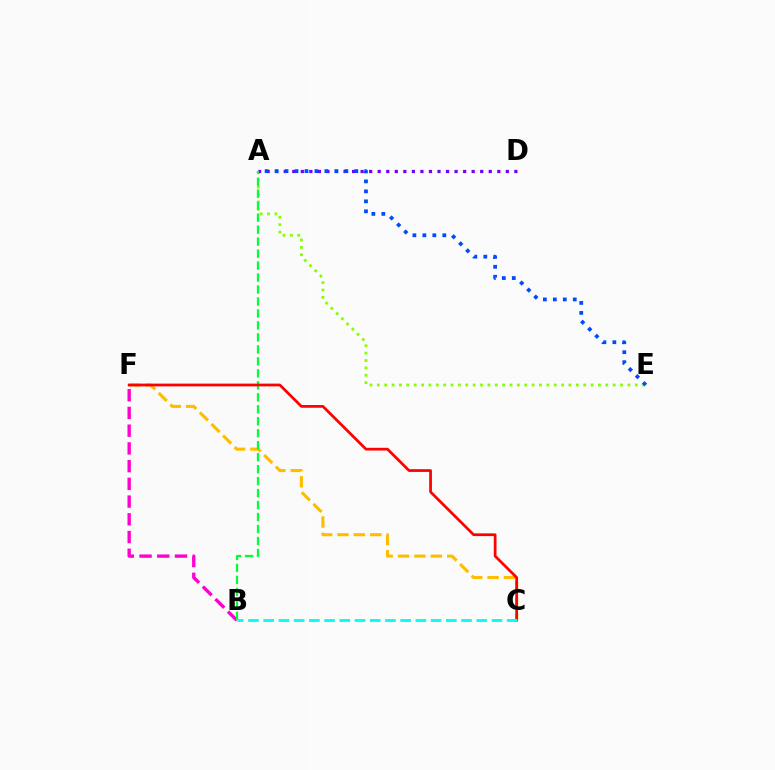{('A', 'E'): [{'color': '#84ff00', 'line_style': 'dotted', 'thickness': 2.0}, {'color': '#004bff', 'line_style': 'dotted', 'thickness': 2.71}], ('A', 'D'): [{'color': '#7200ff', 'line_style': 'dotted', 'thickness': 2.32}], ('C', 'F'): [{'color': '#ffbd00', 'line_style': 'dashed', 'thickness': 2.23}, {'color': '#ff0000', 'line_style': 'solid', 'thickness': 1.97}], ('B', 'F'): [{'color': '#ff00cf', 'line_style': 'dashed', 'thickness': 2.41}], ('A', 'B'): [{'color': '#00ff39', 'line_style': 'dashed', 'thickness': 1.63}], ('B', 'C'): [{'color': '#00fff6', 'line_style': 'dashed', 'thickness': 2.07}]}